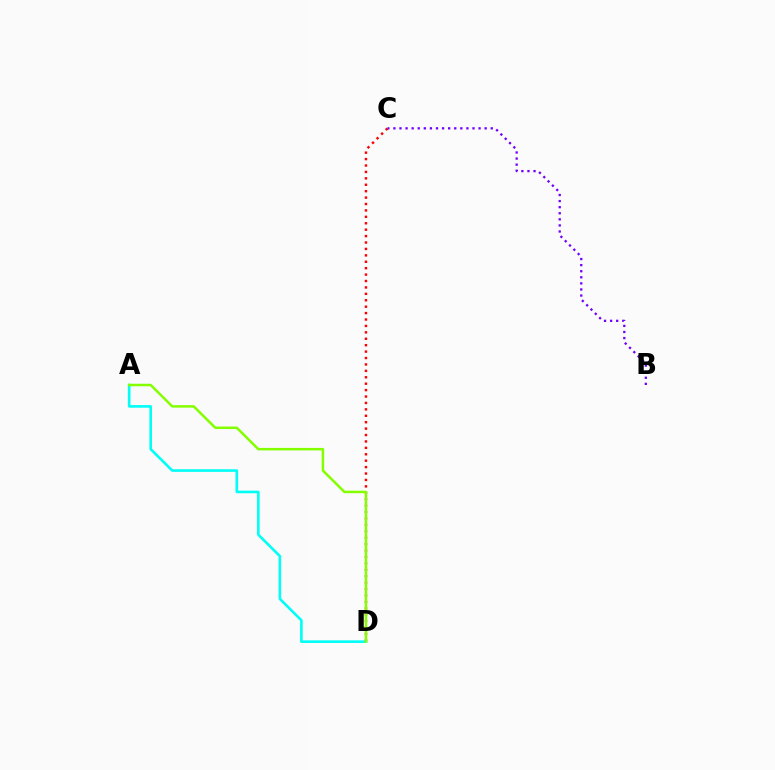{('C', 'D'): [{'color': '#ff0000', 'line_style': 'dotted', 'thickness': 1.74}], ('A', 'D'): [{'color': '#00fff6', 'line_style': 'solid', 'thickness': 1.89}, {'color': '#84ff00', 'line_style': 'solid', 'thickness': 1.8}], ('B', 'C'): [{'color': '#7200ff', 'line_style': 'dotted', 'thickness': 1.65}]}